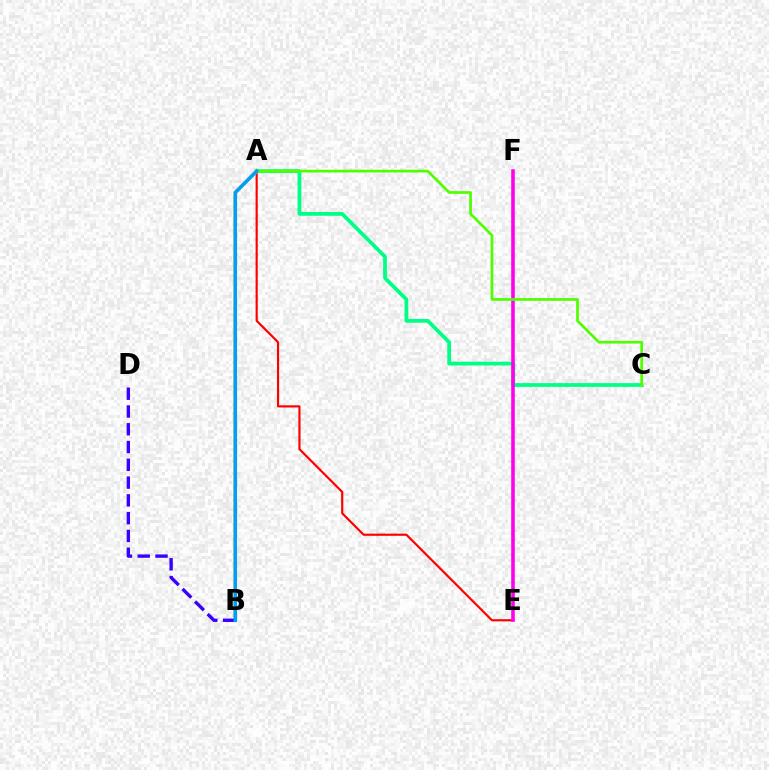{('A', 'C'): [{'color': '#00ff86', 'line_style': 'solid', 'thickness': 2.71}, {'color': '#4fff00', 'line_style': 'solid', 'thickness': 1.95}], ('A', 'E'): [{'color': '#ff0000', 'line_style': 'solid', 'thickness': 1.55}], ('A', 'B'): [{'color': '#ffd500', 'line_style': 'solid', 'thickness': 2.58}, {'color': '#009eff', 'line_style': 'solid', 'thickness': 2.54}], ('E', 'F'): [{'color': '#ff00ed', 'line_style': 'solid', 'thickness': 2.58}], ('B', 'D'): [{'color': '#3700ff', 'line_style': 'dashed', 'thickness': 2.42}]}